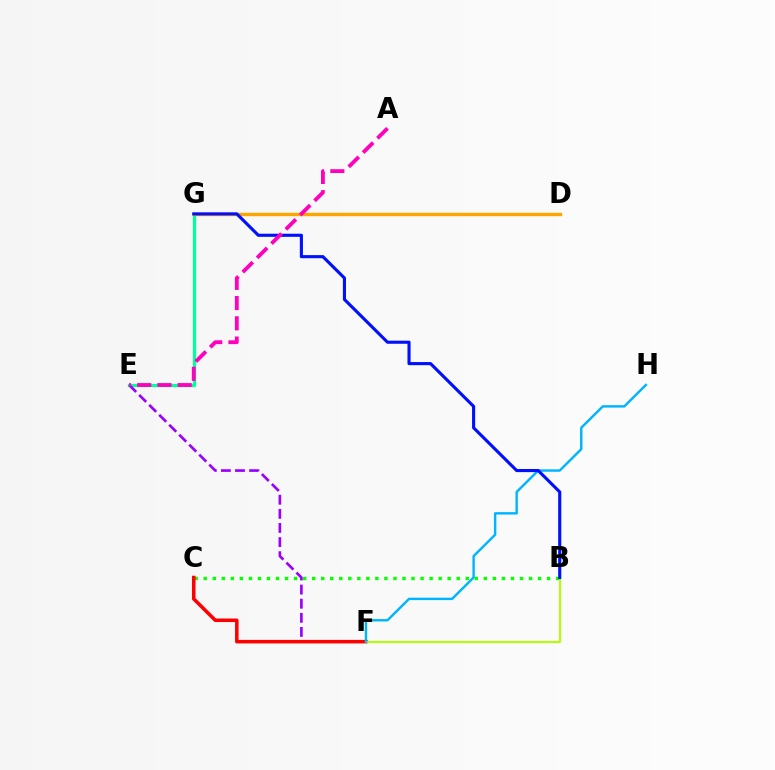{('E', 'G'): [{'color': '#00ff9d', 'line_style': 'solid', 'thickness': 2.32}], ('D', 'G'): [{'color': '#ffa500', 'line_style': 'solid', 'thickness': 2.42}], ('B', 'C'): [{'color': '#08ff00', 'line_style': 'dotted', 'thickness': 2.45}], ('E', 'F'): [{'color': '#9b00ff', 'line_style': 'dashed', 'thickness': 1.92}], ('C', 'F'): [{'color': '#ff0000', 'line_style': 'solid', 'thickness': 2.54}], ('B', 'F'): [{'color': '#b3ff00', 'line_style': 'solid', 'thickness': 1.51}], ('F', 'H'): [{'color': '#00b5ff', 'line_style': 'solid', 'thickness': 1.74}], ('B', 'G'): [{'color': '#0010ff', 'line_style': 'solid', 'thickness': 2.24}], ('A', 'E'): [{'color': '#ff00bd', 'line_style': 'dashed', 'thickness': 2.75}]}